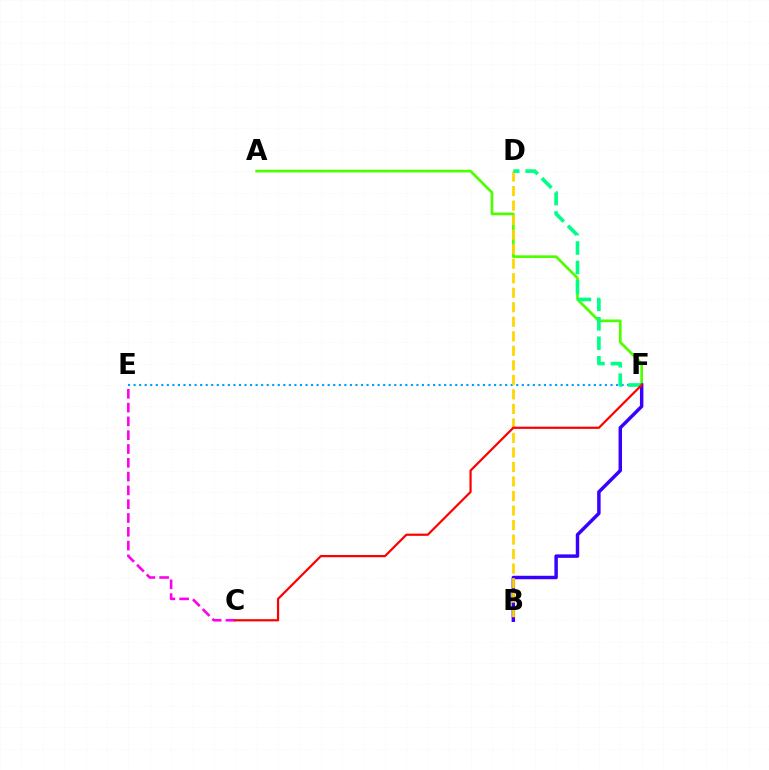{('E', 'F'): [{'color': '#009eff', 'line_style': 'dotted', 'thickness': 1.51}], ('A', 'F'): [{'color': '#4fff00', 'line_style': 'solid', 'thickness': 1.96}], ('C', 'E'): [{'color': '#ff00ed', 'line_style': 'dashed', 'thickness': 1.87}], ('B', 'F'): [{'color': '#3700ff', 'line_style': 'solid', 'thickness': 2.49}], ('B', 'D'): [{'color': '#ffd500', 'line_style': 'dashed', 'thickness': 1.97}], ('D', 'F'): [{'color': '#00ff86', 'line_style': 'dashed', 'thickness': 2.64}], ('C', 'F'): [{'color': '#ff0000', 'line_style': 'solid', 'thickness': 1.59}]}